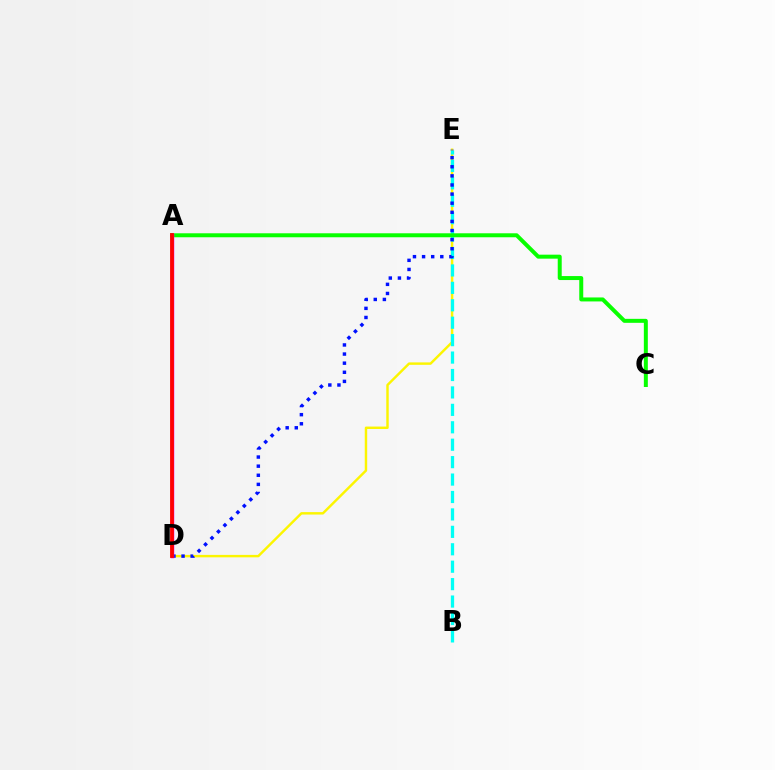{('D', 'E'): [{'color': '#fcf500', 'line_style': 'solid', 'thickness': 1.75}, {'color': '#0010ff', 'line_style': 'dotted', 'thickness': 2.47}], ('B', 'E'): [{'color': '#00fff6', 'line_style': 'dashed', 'thickness': 2.37}], ('A', 'C'): [{'color': '#08ff00', 'line_style': 'solid', 'thickness': 2.87}], ('A', 'D'): [{'color': '#ee00ff', 'line_style': 'solid', 'thickness': 2.5}, {'color': '#ff0000', 'line_style': 'solid', 'thickness': 2.75}]}